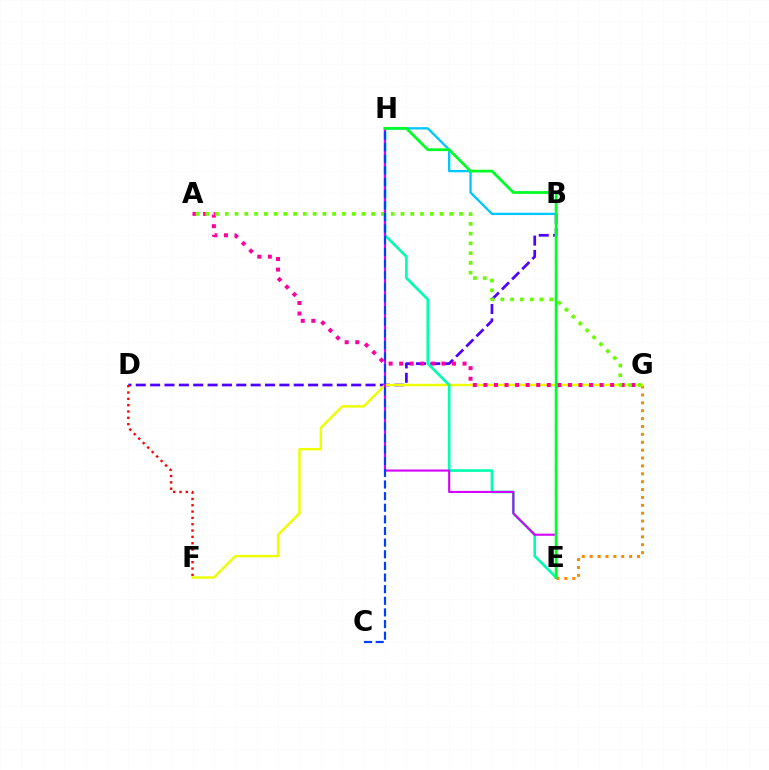{('B', 'H'): [{'color': '#00c7ff', 'line_style': 'solid', 'thickness': 1.69}], ('E', 'G'): [{'color': '#ff8800', 'line_style': 'dotted', 'thickness': 2.14}], ('B', 'D'): [{'color': '#4f00ff', 'line_style': 'dashed', 'thickness': 1.95}], ('F', 'G'): [{'color': '#eeff00', 'line_style': 'solid', 'thickness': 1.75}], ('D', 'F'): [{'color': '#ff0000', 'line_style': 'dotted', 'thickness': 1.72}], ('A', 'G'): [{'color': '#ff00a0', 'line_style': 'dotted', 'thickness': 2.87}, {'color': '#66ff00', 'line_style': 'dotted', 'thickness': 2.65}], ('E', 'H'): [{'color': '#00ffaf', 'line_style': 'solid', 'thickness': 1.9}, {'color': '#d600ff', 'line_style': 'solid', 'thickness': 1.51}, {'color': '#00ff27', 'line_style': 'solid', 'thickness': 2.0}], ('C', 'H'): [{'color': '#003fff', 'line_style': 'dashed', 'thickness': 1.58}]}